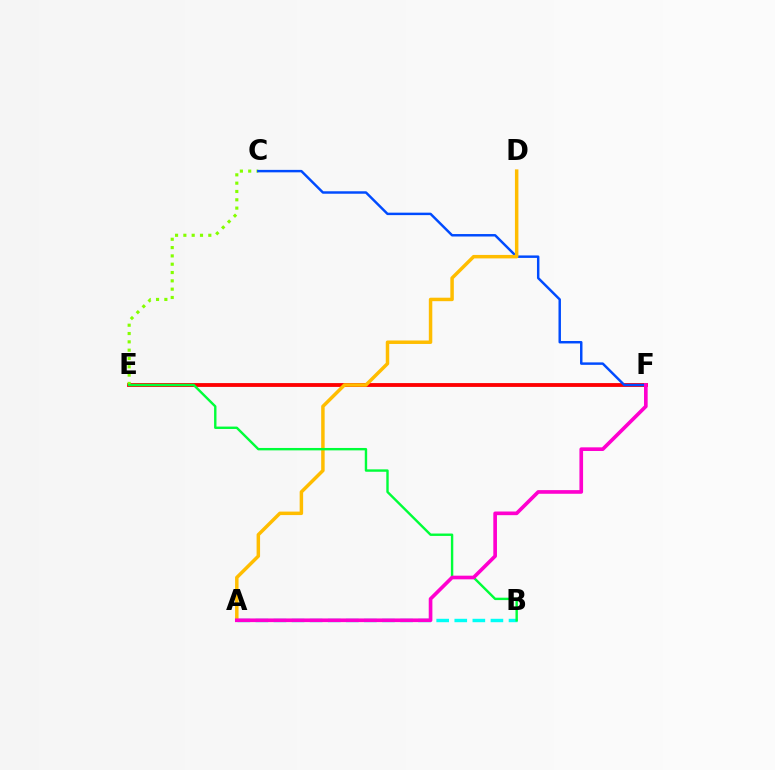{('A', 'B'): [{'color': '#00fff6', 'line_style': 'dashed', 'thickness': 2.46}], ('E', 'F'): [{'color': '#7200ff', 'line_style': 'solid', 'thickness': 1.68}, {'color': '#ff0000', 'line_style': 'solid', 'thickness': 2.74}], ('C', 'E'): [{'color': '#84ff00', 'line_style': 'dotted', 'thickness': 2.26}], ('C', 'F'): [{'color': '#004bff', 'line_style': 'solid', 'thickness': 1.77}], ('A', 'D'): [{'color': '#ffbd00', 'line_style': 'solid', 'thickness': 2.5}], ('B', 'E'): [{'color': '#00ff39', 'line_style': 'solid', 'thickness': 1.73}], ('A', 'F'): [{'color': '#ff00cf', 'line_style': 'solid', 'thickness': 2.63}]}